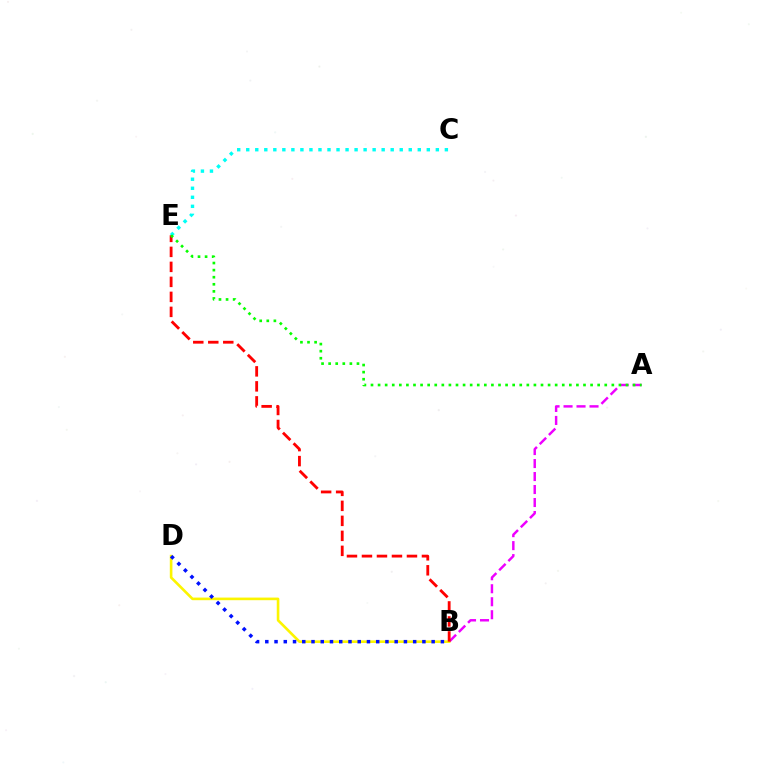{('C', 'E'): [{'color': '#00fff6', 'line_style': 'dotted', 'thickness': 2.45}], ('B', 'D'): [{'color': '#fcf500', 'line_style': 'solid', 'thickness': 1.89}, {'color': '#0010ff', 'line_style': 'dotted', 'thickness': 2.51}], ('A', 'B'): [{'color': '#ee00ff', 'line_style': 'dashed', 'thickness': 1.76}], ('B', 'E'): [{'color': '#ff0000', 'line_style': 'dashed', 'thickness': 2.04}], ('A', 'E'): [{'color': '#08ff00', 'line_style': 'dotted', 'thickness': 1.92}]}